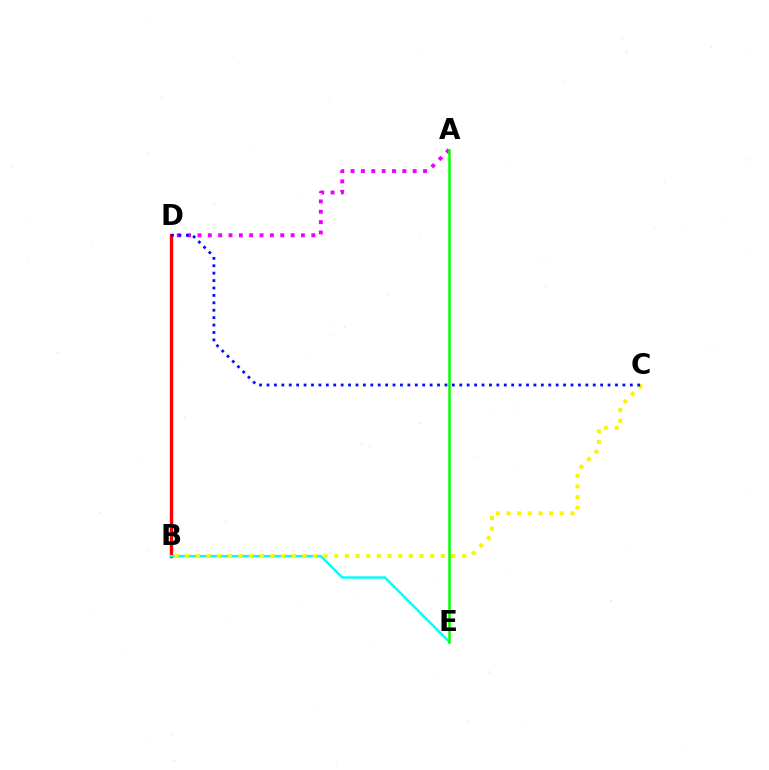{('A', 'D'): [{'color': '#ee00ff', 'line_style': 'dotted', 'thickness': 2.81}], ('B', 'D'): [{'color': '#ff0000', 'line_style': 'solid', 'thickness': 2.42}], ('B', 'E'): [{'color': '#00fff6', 'line_style': 'solid', 'thickness': 1.73}], ('B', 'C'): [{'color': '#fcf500', 'line_style': 'dotted', 'thickness': 2.89}], ('A', 'E'): [{'color': '#08ff00', 'line_style': 'solid', 'thickness': 1.81}], ('C', 'D'): [{'color': '#0010ff', 'line_style': 'dotted', 'thickness': 2.01}]}